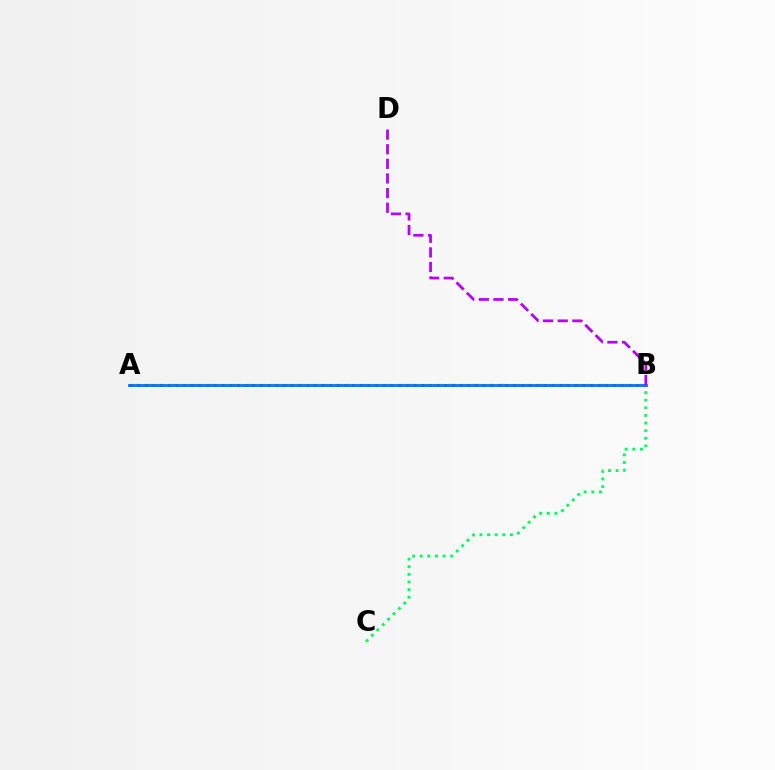{('B', 'C'): [{'color': '#00ff5c', 'line_style': 'dotted', 'thickness': 2.07}], ('A', 'B'): [{'color': '#d1ff00', 'line_style': 'dashed', 'thickness': 1.72}, {'color': '#ff0000', 'line_style': 'dotted', 'thickness': 2.09}, {'color': '#0074ff', 'line_style': 'solid', 'thickness': 1.99}], ('B', 'D'): [{'color': '#b900ff', 'line_style': 'dashed', 'thickness': 1.99}]}